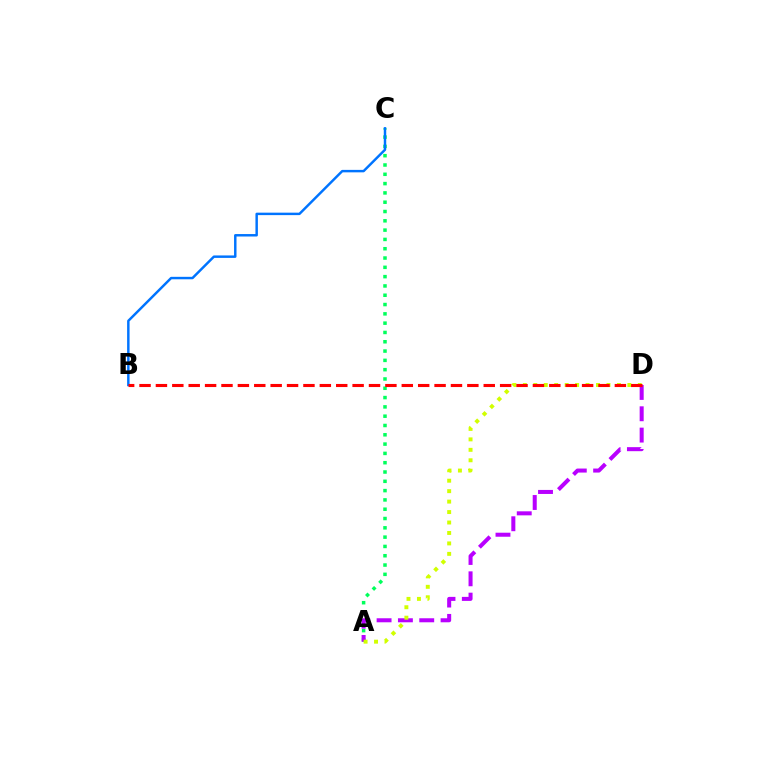{('A', 'C'): [{'color': '#00ff5c', 'line_style': 'dotted', 'thickness': 2.53}], ('B', 'C'): [{'color': '#0074ff', 'line_style': 'solid', 'thickness': 1.77}], ('A', 'D'): [{'color': '#b900ff', 'line_style': 'dashed', 'thickness': 2.9}, {'color': '#d1ff00', 'line_style': 'dotted', 'thickness': 2.84}], ('B', 'D'): [{'color': '#ff0000', 'line_style': 'dashed', 'thickness': 2.23}]}